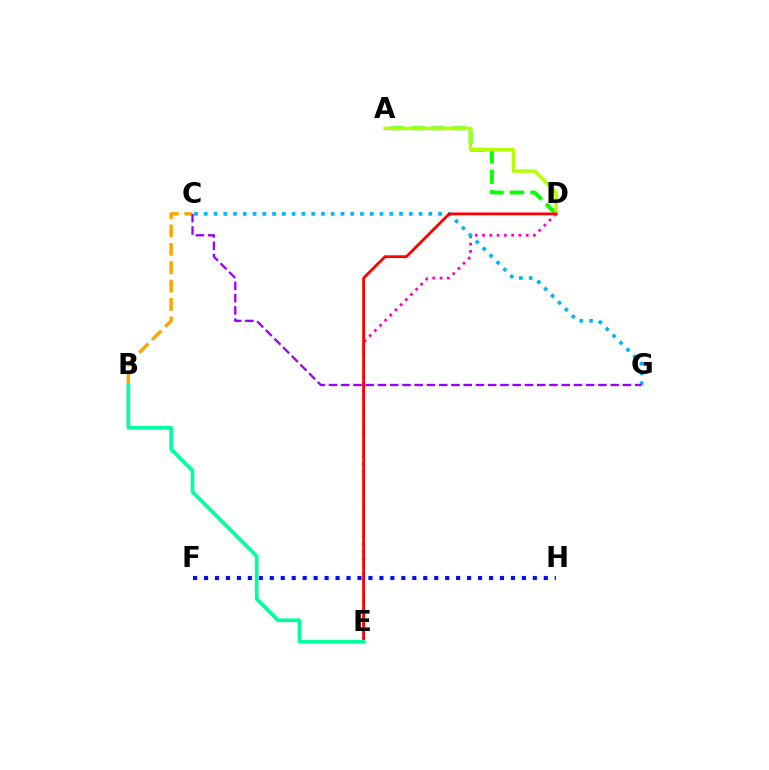{('A', 'D'): [{'color': '#08ff00', 'line_style': 'dashed', 'thickness': 2.77}, {'color': '#b3ff00', 'line_style': 'solid', 'thickness': 2.45}], ('D', 'E'): [{'color': '#ff00bd', 'line_style': 'dotted', 'thickness': 1.98}, {'color': '#ff0000', 'line_style': 'solid', 'thickness': 2.01}], ('F', 'H'): [{'color': '#0010ff', 'line_style': 'dotted', 'thickness': 2.98}], ('C', 'G'): [{'color': '#00b5ff', 'line_style': 'dotted', 'thickness': 2.65}, {'color': '#9b00ff', 'line_style': 'dashed', 'thickness': 1.66}], ('B', 'C'): [{'color': '#ffa500', 'line_style': 'dashed', 'thickness': 2.5}], ('B', 'E'): [{'color': '#00ff9d', 'line_style': 'solid', 'thickness': 2.64}]}